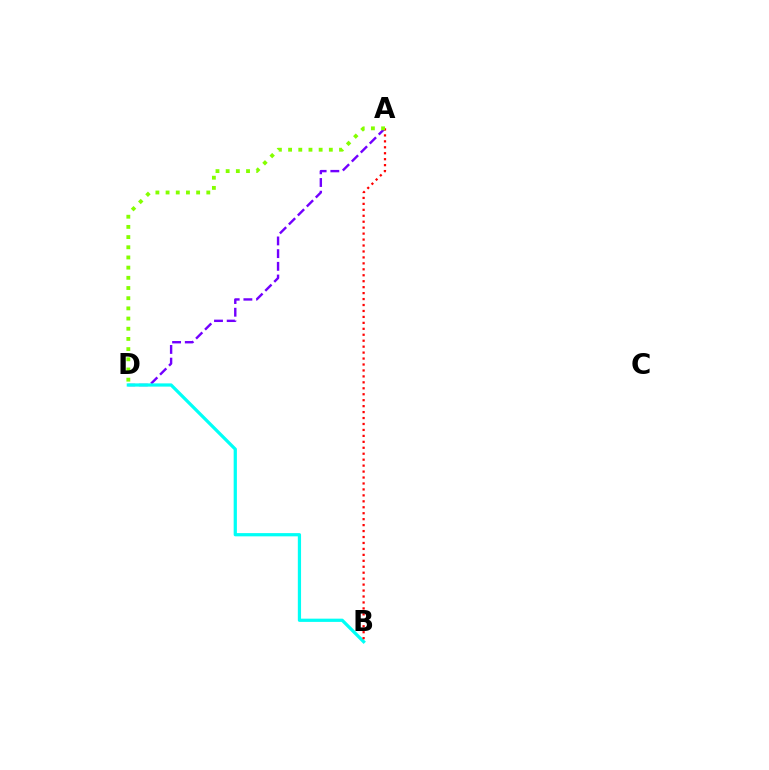{('A', 'D'): [{'color': '#7200ff', 'line_style': 'dashed', 'thickness': 1.72}, {'color': '#84ff00', 'line_style': 'dotted', 'thickness': 2.77}], ('B', 'D'): [{'color': '#00fff6', 'line_style': 'solid', 'thickness': 2.33}], ('A', 'B'): [{'color': '#ff0000', 'line_style': 'dotted', 'thickness': 1.62}]}